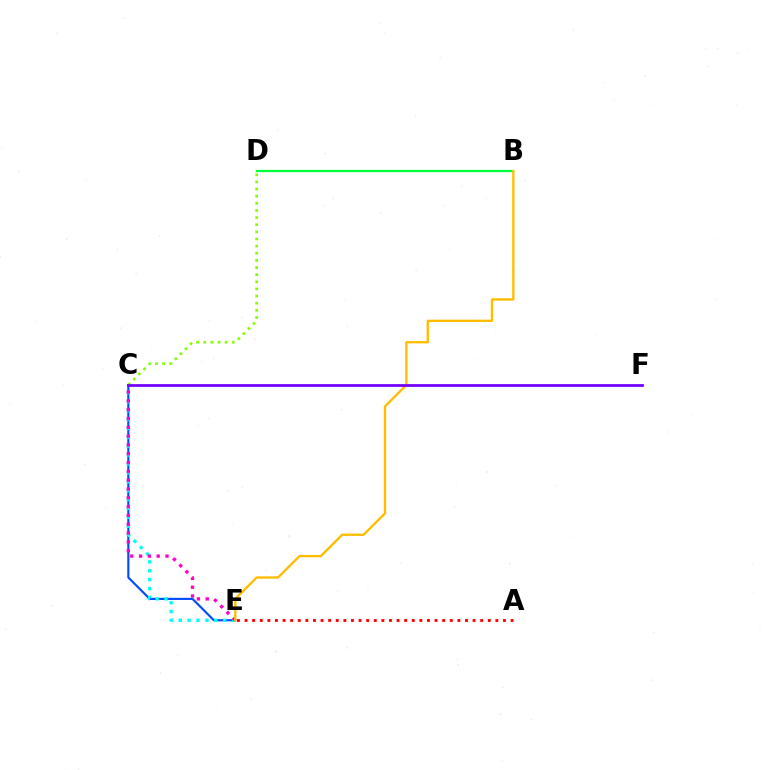{('C', 'E'): [{'color': '#004bff', 'line_style': 'solid', 'thickness': 1.54}, {'color': '#00fff6', 'line_style': 'dotted', 'thickness': 2.42}, {'color': '#ff00cf', 'line_style': 'dotted', 'thickness': 2.39}], ('C', 'D'): [{'color': '#84ff00', 'line_style': 'dotted', 'thickness': 1.94}], ('B', 'D'): [{'color': '#00ff39', 'line_style': 'solid', 'thickness': 1.62}], ('A', 'E'): [{'color': '#ff0000', 'line_style': 'dotted', 'thickness': 2.07}], ('B', 'E'): [{'color': '#ffbd00', 'line_style': 'solid', 'thickness': 1.68}], ('C', 'F'): [{'color': '#7200ff', 'line_style': 'solid', 'thickness': 1.97}]}